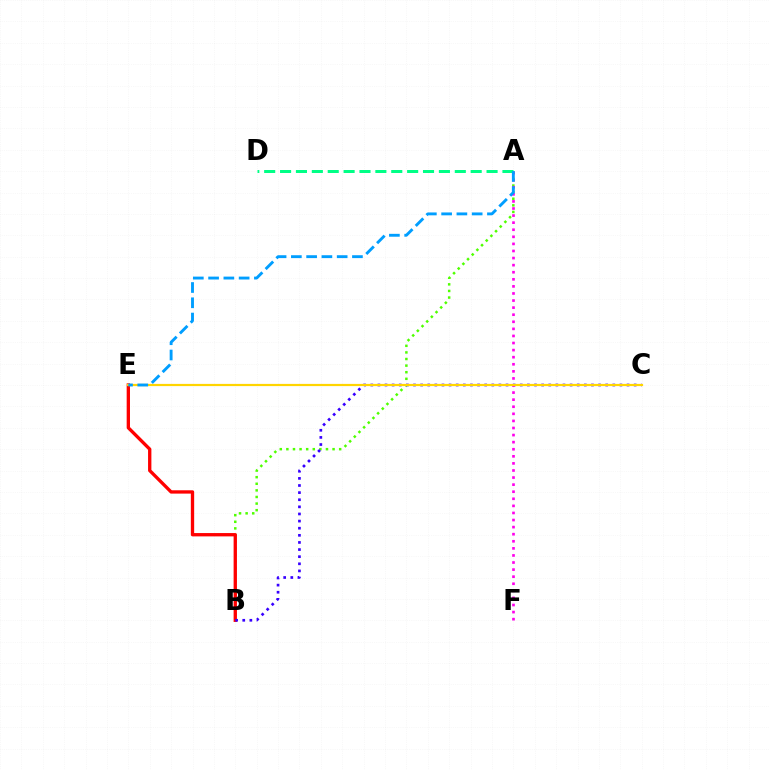{('A', 'B'): [{'color': '#4fff00', 'line_style': 'dotted', 'thickness': 1.79}], ('A', 'D'): [{'color': '#00ff86', 'line_style': 'dashed', 'thickness': 2.16}], ('B', 'E'): [{'color': '#ff0000', 'line_style': 'solid', 'thickness': 2.4}], ('B', 'C'): [{'color': '#3700ff', 'line_style': 'dotted', 'thickness': 1.93}], ('A', 'F'): [{'color': '#ff00ed', 'line_style': 'dotted', 'thickness': 1.92}], ('C', 'E'): [{'color': '#ffd500', 'line_style': 'solid', 'thickness': 1.59}], ('A', 'E'): [{'color': '#009eff', 'line_style': 'dashed', 'thickness': 2.07}]}